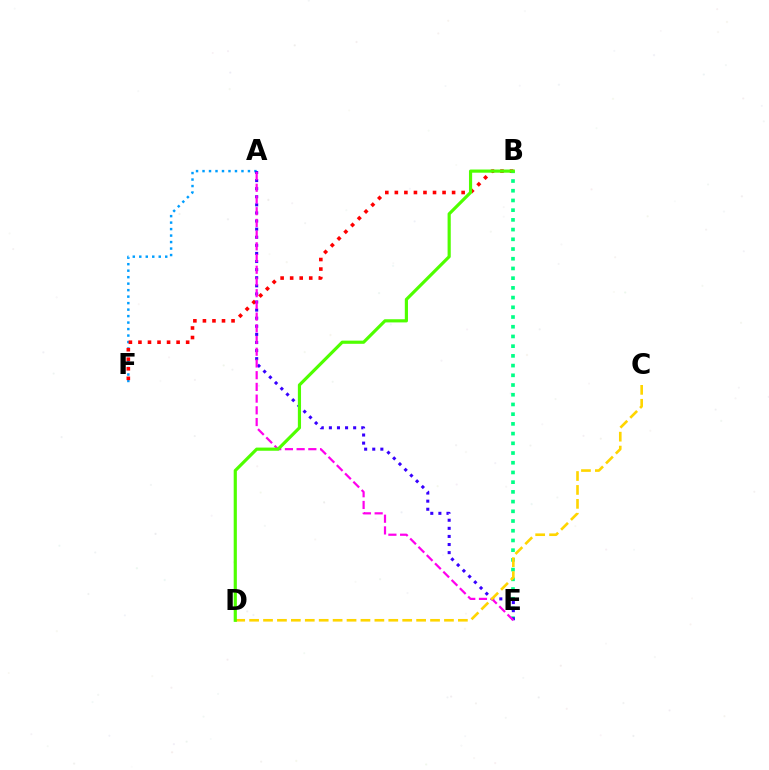{('A', 'F'): [{'color': '#009eff', 'line_style': 'dotted', 'thickness': 1.76}], ('B', 'F'): [{'color': '#ff0000', 'line_style': 'dotted', 'thickness': 2.59}], ('B', 'E'): [{'color': '#00ff86', 'line_style': 'dotted', 'thickness': 2.64}], ('A', 'E'): [{'color': '#3700ff', 'line_style': 'dotted', 'thickness': 2.2}, {'color': '#ff00ed', 'line_style': 'dashed', 'thickness': 1.59}], ('C', 'D'): [{'color': '#ffd500', 'line_style': 'dashed', 'thickness': 1.89}], ('B', 'D'): [{'color': '#4fff00', 'line_style': 'solid', 'thickness': 2.28}]}